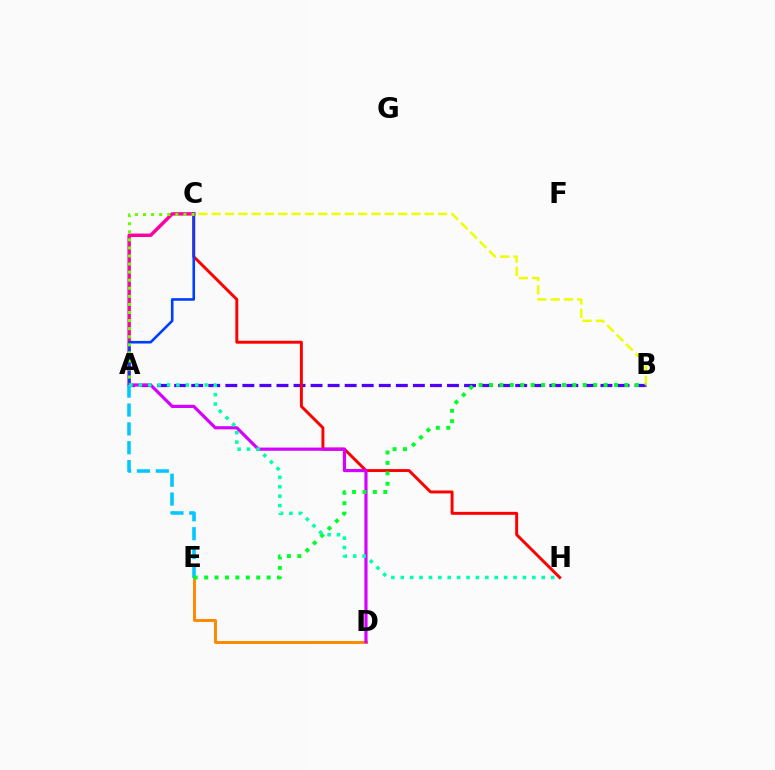{('A', 'B'): [{'color': '#4f00ff', 'line_style': 'dashed', 'thickness': 2.32}], ('D', 'E'): [{'color': '#ff8800', 'line_style': 'solid', 'thickness': 2.1}], ('A', 'C'): [{'color': '#ff00a0', 'line_style': 'solid', 'thickness': 2.49}, {'color': '#003fff', 'line_style': 'solid', 'thickness': 1.88}, {'color': '#66ff00', 'line_style': 'dotted', 'thickness': 2.19}], ('C', 'H'): [{'color': '#ff0000', 'line_style': 'solid', 'thickness': 2.12}], ('B', 'C'): [{'color': '#eeff00', 'line_style': 'dashed', 'thickness': 1.81}], ('A', 'D'): [{'color': '#d600ff', 'line_style': 'solid', 'thickness': 2.29}], ('A', 'E'): [{'color': '#00c7ff', 'line_style': 'dashed', 'thickness': 2.56}], ('B', 'E'): [{'color': '#00ff27', 'line_style': 'dotted', 'thickness': 2.83}], ('A', 'H'): [{'color': '#00ffaf', 'line_style': 'dotted', 'thickness': 2.55}]}